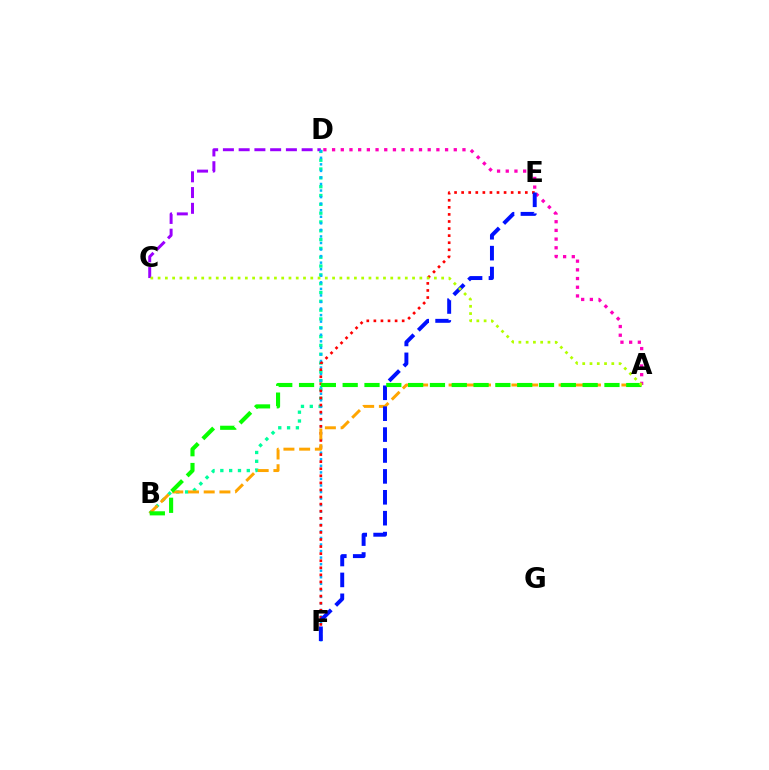{('B', 'D'): [{'color': '#00ff9d', 'line_style': 'dotted', 'thickness': 2.4}], ('A', 'D'): [{'color': '#ff00bd', 'line_style': 'dotted', 'thickness': 2.36}], ('C', 'D'): [{'color': '#9b00ff', 'line_style': 'dashed', 'thickness': 2.14}], ('D', 'F'): [{'color': '#00b5ff', 'line_style': 'dotted', 'thickness': 1.78}], ('E', 'F'): [{'color': '#ff0000', 'line_style': 'dotted', 'thickness': 1.92}, {'color': '#0010ff', 'line_style': 'dashed', 'thickness': 2.84}], ('A', 'B'): [{'color': '#ffa500', 'line_style': 'dashed', 'thickness': 2.13}, {'color': '#08ff00', 'line_style': 'dashed', 'thickness': 2.96}], ('A', 'C'): [{'color': '#b3ff00', 'line_style': 'dotted', 'thickness': 1.98}]}